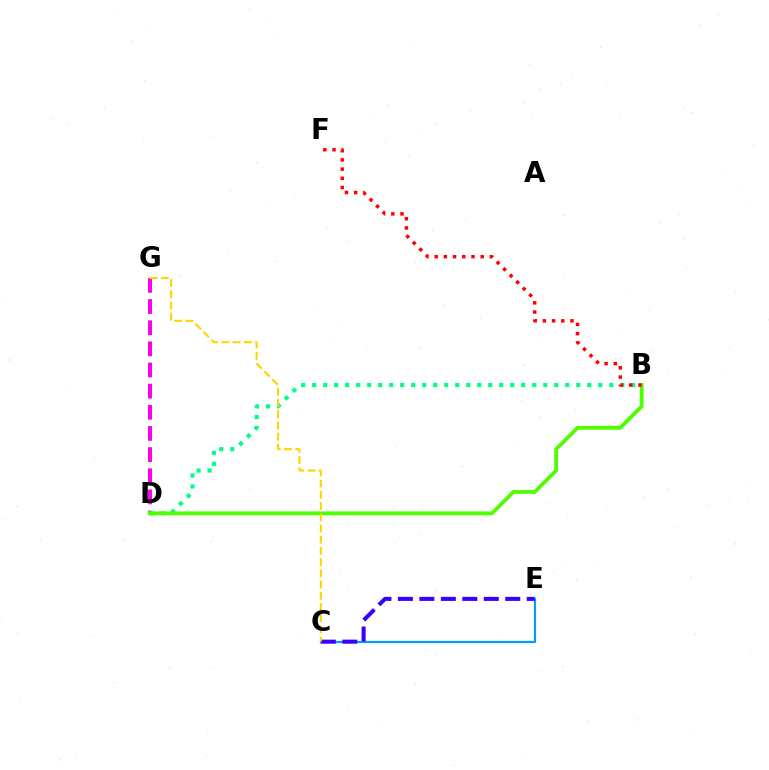{('C', 'E'): [{'color': '#009eff', 'line_style': 'solid', 'thickness': 1.58}, {'color': '#3700ff', 'line_style': 'dashed', 'thickness': 2.92}], ('D', 'G'): [{'color': '#ff00ed', 'line_style': 'dashed', 'thickness': 2.87}], ('B', 'D'): [{'color': '#00ff86', 'line_style': 'dotted', 'thickness': 2.99}, {'color': '#4fff00', 'line_style': 'solid', 'thickness': 2.74}], ('C', 'G'): [{'color': '#ffd500', 'line_style': 'dashed', 'thickness': 1.52}], ('B', 'F'): [{'color': '#ff0000', 'line_style': 'dotted', 'thickness': 2.5}]}